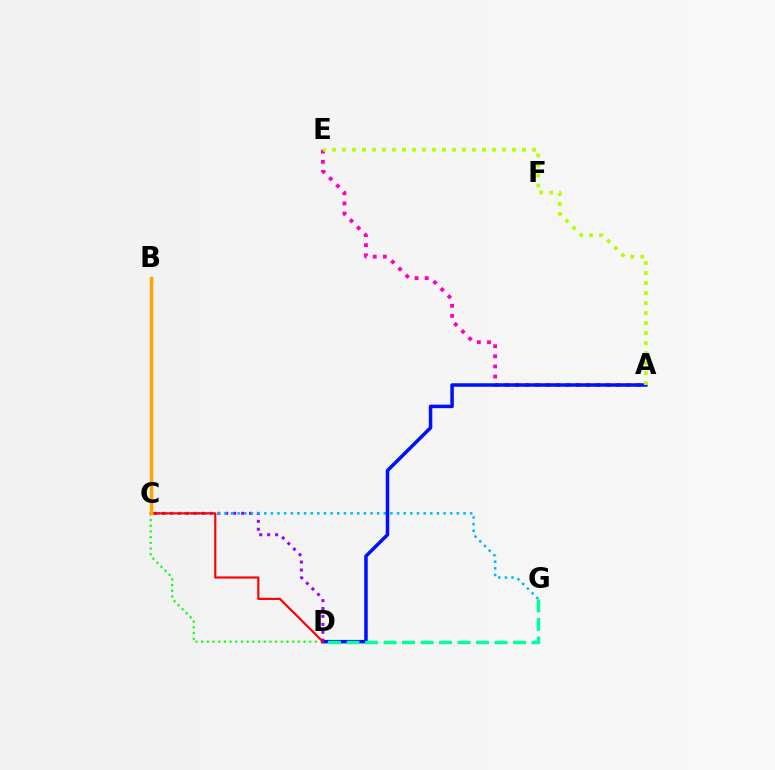{('A', 'E'): [{'color': '#ff00bd', 'line_style': 'dotted', 'thickness': 2.75}, {'color': '#b3ff00', 'line_style': 'dotted', 'thickness': 2.72}], ('C', 'D'): [{'color': '#9b00ff', 'line_style': 'dotted', 'thickness': 2.15}, {'color': '#08ff00', 'line_style': 'dotted', 'thickness': 1.55}, {'color': '#ff0000', 'line_style': 'solid', 'thickness': 1.55}], ('C', 'G'): [{'color': '#00b5ff', 'line_style': 'dotted', 'thickness': 1.8}], ('A', 'D'): [{'color': '#0010ff', 'line_style': 'solid', 'thickness': 2.53}], ('D', 'G'): [{'color': '#00ff9d', 'line_style': 'dashed', 'thickness': 2.51}], ('B', 'C'): [{'color': '#ffa500', 'line_style': 'solid', 'thickness': 2.51}]}